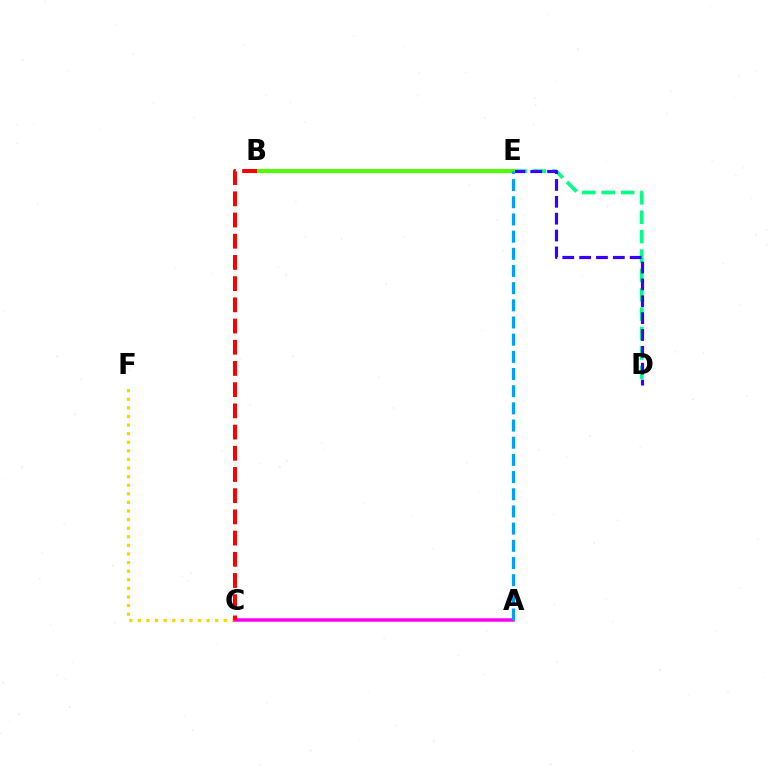{('C', 'F'): [{'color': '#ffd500', 'line_style': 'dotted', 'thickness': 2.34}], ('A', 'C'): [{'color': '#ff00ed', 'line_style': 'solid', 'thickness': 2.52}], ('D', 'E'): [{'color': '#00ff86', 'line_style': 'dashed', 'thickness': 2.63}, {'color': '#3700ff', 'line_style': 'dashed', 'thickness': 2.29}], ('B', 'E'): [{'color': '#4fff00', 'line_style': 'solid', 'thickness': 2.92}], ('A', 'E'): [{'color': '#009eff', 'line_style': 'dashed', 'thickness': 2.33}], ('B', 'C'): [{'color': '#ff0000', 'line_style': 'dashed', 'thickness': 2.88}]}